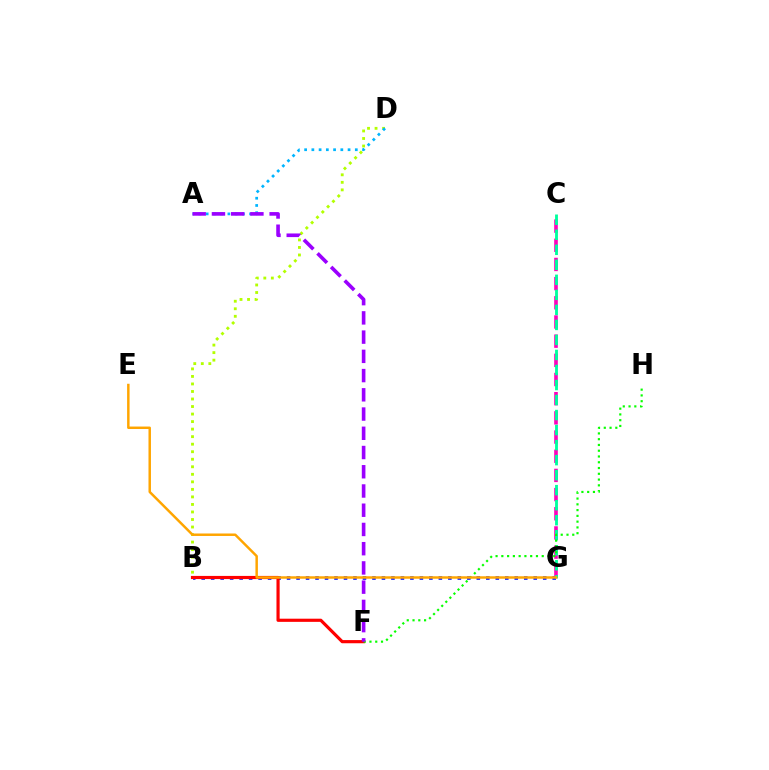{('B', 'G'): [{'color': '#0010ff', 'line_style': 'dotted', 'thickness': 2.58}], ('C', 'G'): [{'color': '#ff00bd', 'line_style': 'dashed', 'thickness': 2.61}, {'color': '#00ff9d', 'line_style': 'dashed', 'thickness': 2.04}], ('B', 'F'): [{'color': '#ff0000', 'line_style': 'solid', 'thickness': 2.28}], ('B', 'D'): [{'color': '#b3ff00', 'line_style': 'dotted', 'thickness': 2.05}], ('A', 'D'): [{'color': '#00b5ff', 'line_style': 'dotted', 'thickness': 1.97}], ('F', 'H'): [{'color': '#08ff00', 'line_style': 'dotted', 'thickness': 1.57}], ('E', 'G'): [{'color': '#ffa500', 'line_style': 'solid', 'thickness': 1.78}], ('A', 'F'): [{'color': '#9b00ff', 'line_style': 'dashed', 'thickness': 2.61}]}